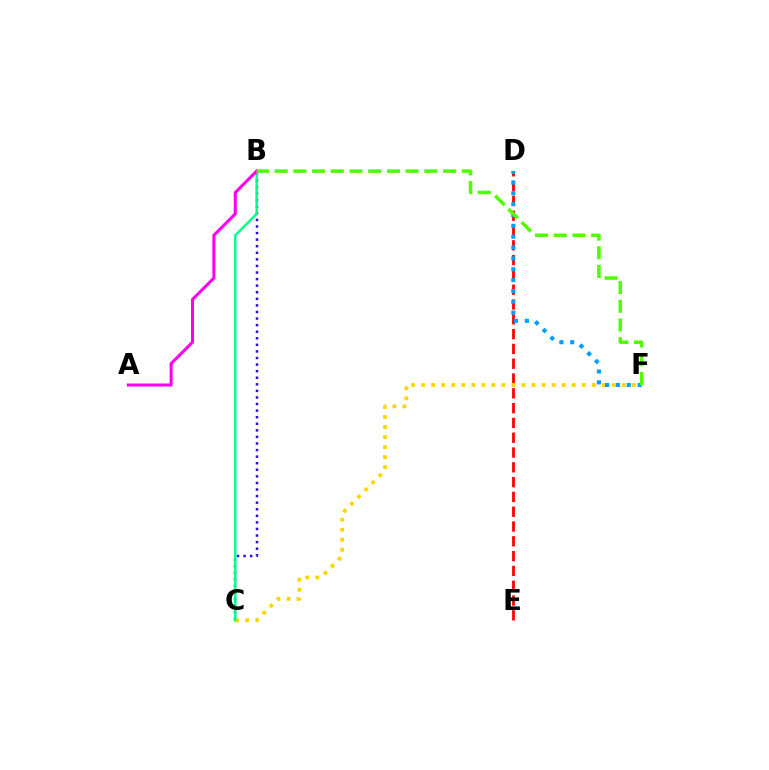{('B', 'C'): [{'color': '#3700ff', 'line_style': 'dotted', 'thickness': 1.79}, {'color': '#00ff86', 'line_style': 'solid', 'thickness': 1.74}], ('D', 'E'): [{'color': '#ff0000', 'line_style': 'dashed', 'thickness': 2.01}], ('C', 'F'): [{'color': '#ffd500', 'line_style': 'dotted', 'thickness': 2.73}], ('D', 'F'): [{'color': '#009eff', 'line_style': 'dotted', 'thickness': 2.95}], ('A', 'B'): [{'color': '#ff00ed', 'line_style': 'solid', 'thickness': 2.19}], ('B', 'F'): [{'color': '#4fff00', 'line_style': 'dashed', 'thickness': 2.54}]}